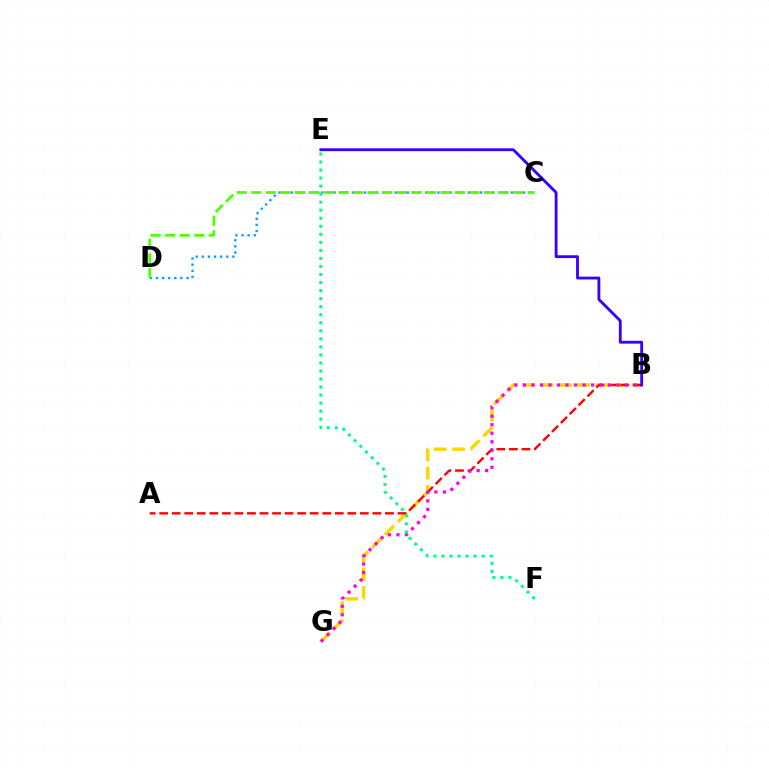{('B', 'G'): [{'color': '#ffd500', 'line_style': 'dashed', 'thickness': 2.48}, {'color': '#ff00ed', 'line_style': 'dotted', 'thickness': 2.32}], ('A', 'B'): [{'color': '#ff0000', 'line_style': 'dashed', 'thickness': 1.7}], ('C', 'D'): [{'color': '#009eff', 'line_style': 'dotted', 'thickness': 1.66}, {'color': '#4fff00', 'line_style': 'dashed', 'thickness': 1.98}], ('B', 'E'): [{'color': '#3700ff', 'line_style': 'solid', 'thickness': 2.04}], ('E', 'F'): [{'color': '#00ff86', 'line_style': 'dotted', 'thickness': 2.18}]}